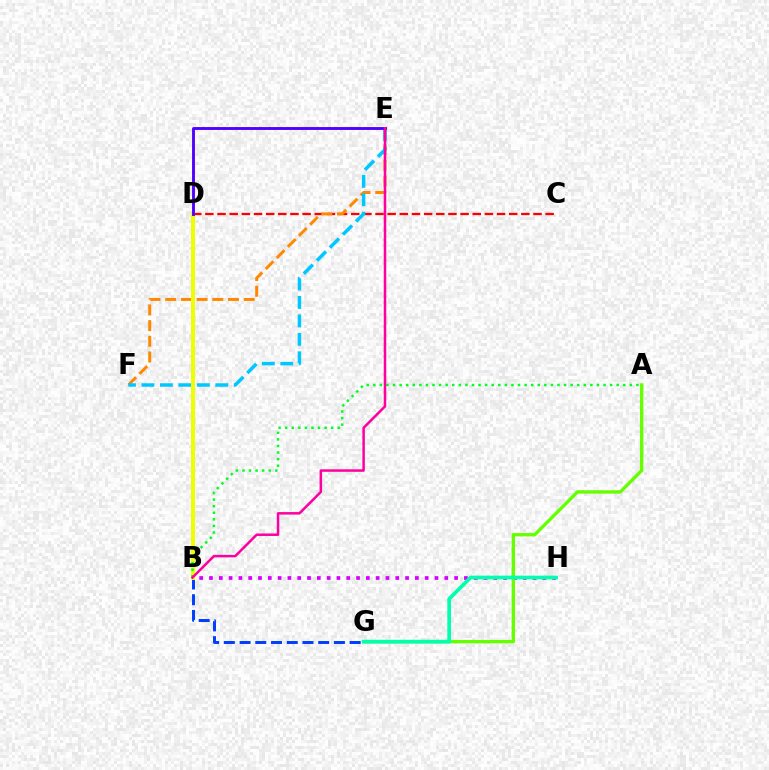{('C', 'D'): [{'color': '#ff0000', 'line_style': 'dashed', 'thickness': 1.65}], ('B', 'H'): [{'color': '#d600ff', 'line_style': 'dotted', 'thickness': 2.66}], ('B', 'G'): [{'color': '#003fff', 'line_style': 'dashed', 'thickness': 2.14}], ('E', 'F'): [{'color': '#ff8800', 'line_style': 'dashed', 'thickness': 2.13}, {'color': '#00c7ff', 'line_style': 'dashed', 'thickness': 2.51}], ('A', 'G'): [{'color': '#66ff00', 'line_style': 'solid', 'thickness': 2.42}], ('G', 'H'): [{'color': '#00ffaf', 'line_style': 'solid', 'thickness': 2.65}], ('B', 'D'): [{'color': '#eeff00', 'line_style': 'solid', 'thickness': 2.87}], ('A', 'B'): [{'color': '#00ff27', 'line_style': 'dotted', 'thickness': 1.79}], ('D', 'E'): [{'color': '#4f00ff', 'line_style': 'solid', 'thickness': 2.07}], ('B', 'E'): [{'color': '#ff00a0', 'line_style': 'solid', 'thickness': 1.81}]}